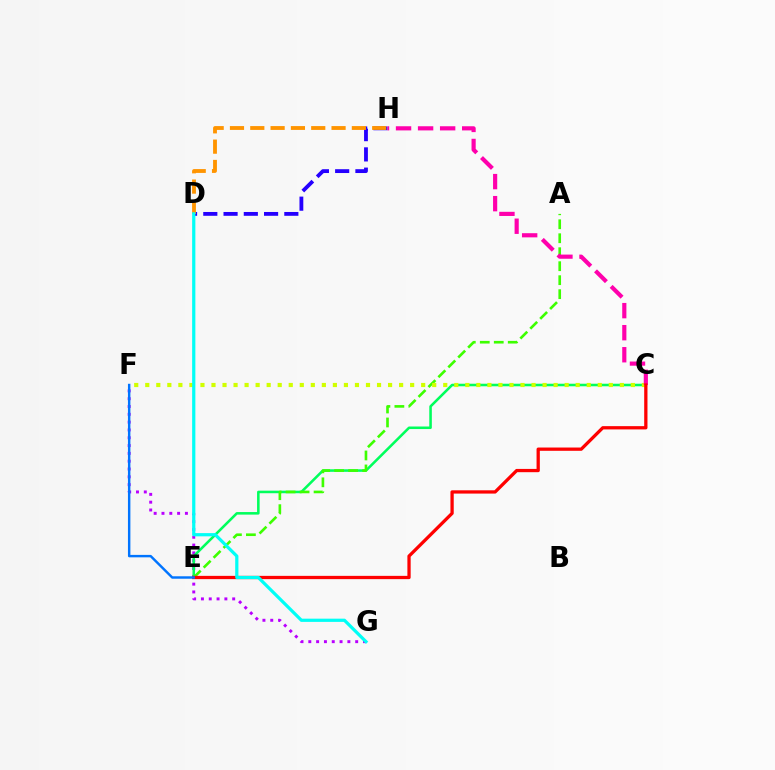{('F', 'G'): [{'color': '#b900ff', 'line_style': 'dotted', 'thickness': 2.12}], ('C', 'E'): [{'color': '#00ff5c', 'line_style': 'solid', 'thickness': 1.84}, {'color': '#ff0000', 'line_style': 'solid', 'thickness': 2.36}], ('A', 'E'): [{'color': '#3dff00', 'line_style': 'dashed', 'thickness': 1.9}], ('C', 'F'): [{'color': '#d1ff00', 'line_style': 'dotted', 'thickness': 3.0}], ('D', 'H'): [{'color': '#2500ff', 'line_style': 'dashed', 'thickness': 2.75}, {'color': '#ff9400', 'line_style': 'dashed', 'thickness': 2.76}], ('C', 'H'): [{'color': '#ff00ac', 'line_style': 'dashed', 'thickness': 3.0}], ('E', 'F'): [{'color': '#0074ff', 'line_style': 'solid', 'thickness': 1.75}], ('D', 'G'): [{'color': '#00fff6', 'line_style': 'solid', 'thickness': 2.32}]}